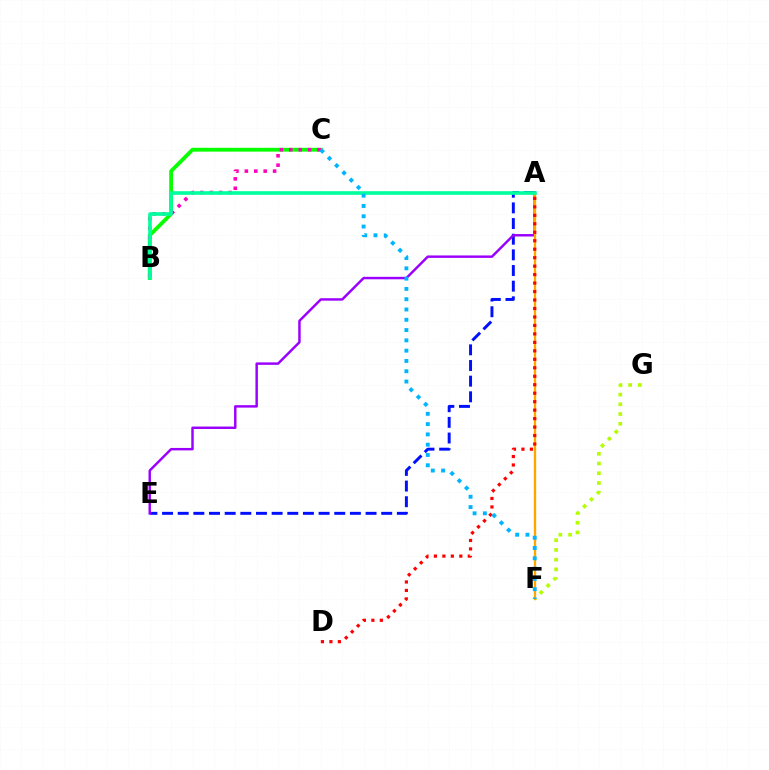{('A', 'E'): [{'color': '#0010ff', 'line_style': 'dashed', 'thickness': 2.13}, {'color': '#9b00ff', 'line_style': 'solid', 'thickness': 1.77}], ('F', 'G'): [{'color': '#b3ff00', 'line_style': 'dotted', 'thickness': 2.64}], ('B', 'C'): [{'color': '#08ff00', 'line_style': 'solid', 'thickness': 2.75}, {'color': '#ff00bd', 'line_style': 'dotted', 'thickness': 2.56}], ('A', 'F'): [{'color': '#ffa500', 'line_style': 'solid', 'thickness': 1.68}], ('A', 'D'): [{'color': '#ff0000', 'line_style': 'dotted', 'thickness': 2.3}], ('A', 'B'): [{'color': '#00ff9d', 'line_style': 'solid', 'thickness': 2.61}], ('C', 'F'): [{'color': '#00b5ff', 'line_style': 'dotted', 'thickness': 2.8}]}